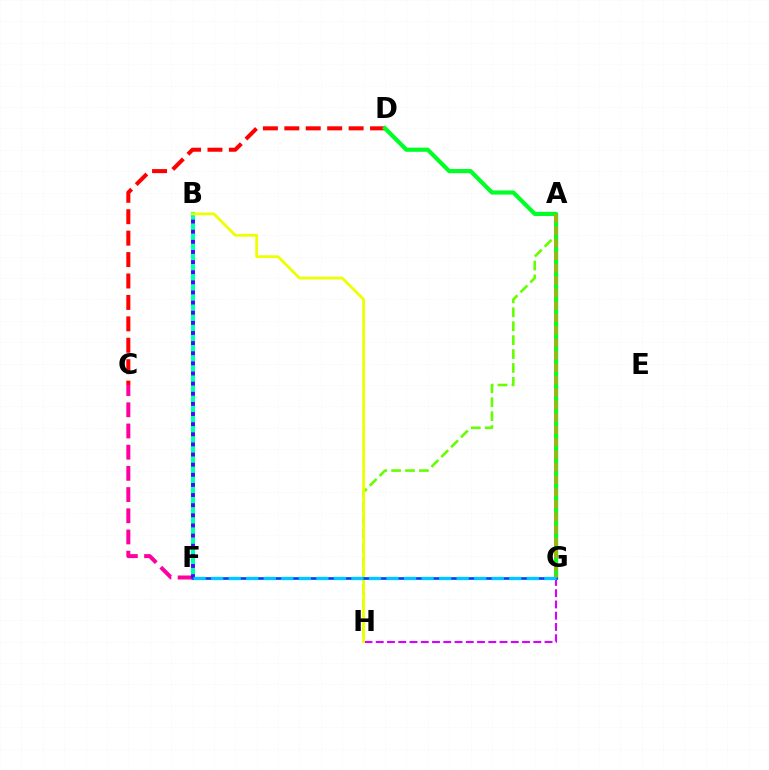{('G', 'H'): [{'color': '#d600ff', 'line_style': 'dashed', 'thickness': 1.53}], ('A', 'H'): [{'color': '#66ff00', 'line_style': 'dashed', 'thickness': 1.89}], ('C', 'D'): [{'color': '#ff0000', 'line_style': 'dashed', 'thickness': 2.91}], ('B', 'F'): [{'color': '#00ffaf', 'line_style': 'solid', 'thickness': 2.98}, {'color': '#4f00ff', 'line_style': 'dotted', 'thickness': 2.75}], ('D', 'G'): [{'color': '#00ff27', 'line_style': 'solid', 'thickness': 3.0}], ('C', 'F'): [{'color': '#ff00a0', 'line_style': 'dashed', 'thickness': 2.88}], ('B', 'H'): [{'color': '#eeff00', 'line_style': 'solid', 'thickness': 2.01}], ('F', 'G'): [{'color': '#003fff', 'line_style': 'solid', 'thickness': 1.92}, {'color': '#00c7ff', 'line_style': 'dashed', 'thickness': 2.38}], ('A', 'G'): [{'color': '#ff8800', 'line_style': 'dashed', 'thickness': 1.69}]}